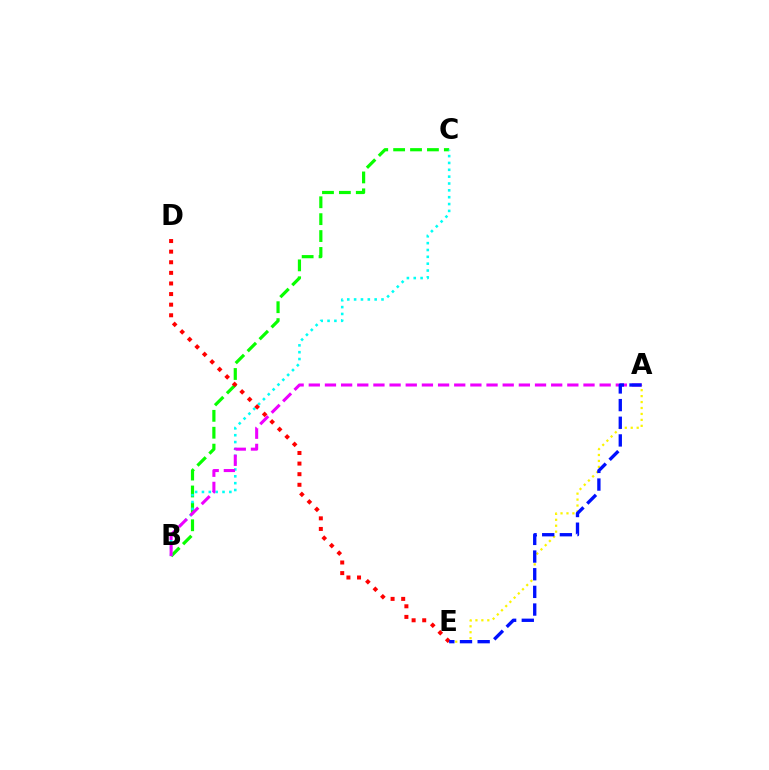{('B', 'C'): [{'color': '#08ff00', 'line_style': 'dashed', 'thickness': 2.3}, {'color': '#00fff6', 'line_style': 'dotted', 'thickness': 1.86}], ('A', 'E'): [{'color': '#fcf500', 'line_style': 'dotted', 'thickness': 1.61}, {'color': '#0010ff', 'line_style': 'dashed', 'thickness': 2.4}], ('A', 'B'): [{'color': '#ee00ff', 'line_style': 'dashed', 'thickness': 2.2}], ('D', 'E'): [{'color': '#ff0000', 'line_style': 'dotted', 'thickness': 2.88}]}